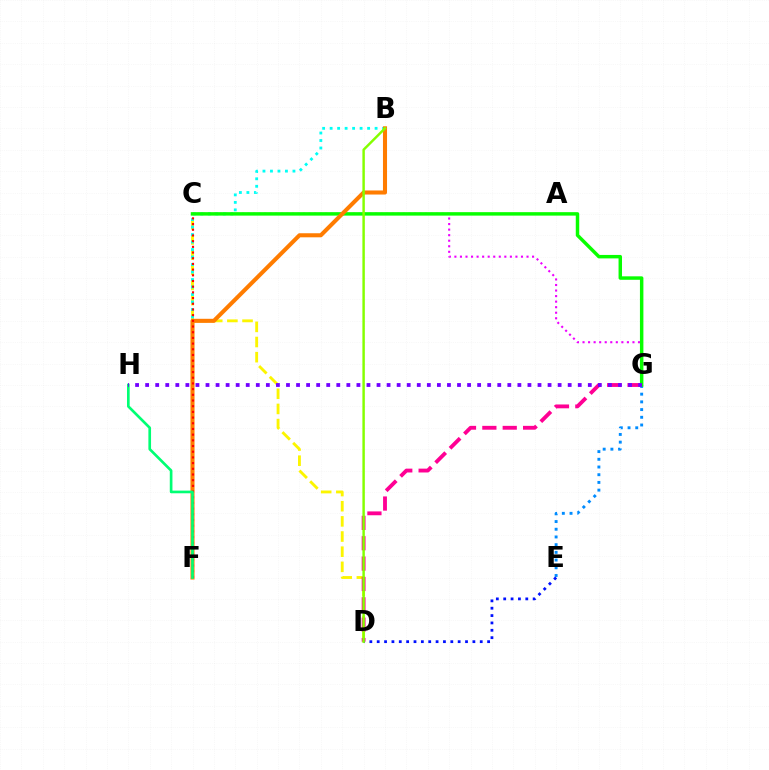{('C', 'D'): [{'color': '#fcf500', 'line_style': 'dashed', 'thickness': 2.06}], ('D', 'G'): [{'color': '#ff0094', 'line_style': 'dashed', 'thickness': 2.77}], ('C', 'G'): [{'color': '#ee00ff', 'line_style': 'dotted', 'thickness': 1.51}, {'color': '#08ff00', 'line_style': 'solid', 'thickness': 2.49}], ('E', 'G'): [{'color': '#008cff', 'line_style': 'dotted', 'thickness': 2.09}], ('D', 'E'): [{'color': '#0010ff', 'line_style': 'dotted', 'thickness': 2.0}], ('B', 'F'): [{'color': '#00fff6', 'line_style': 'dotted', 'thickness': 2.04}, {'color': '#ff7c00', 'line_style': 'solid', 'thickness': 2.93}], ('C', 'F'): [{'color': '#ff0000', 'line_style': 'dotted', 'thickness': 1.55}], ('F', 'H'): [{'color': '#00ff74', 'line_style': 'solid', 'thickness': 1.92}], ('B', 'D'): [{'color': '#84ff00', 'line_style': 'solid', 'thickness': 1.76}], ('G', 'H'): [{'color': '#7200ff', 'line_style': 'dotted', 'thickness': 2.73}]}